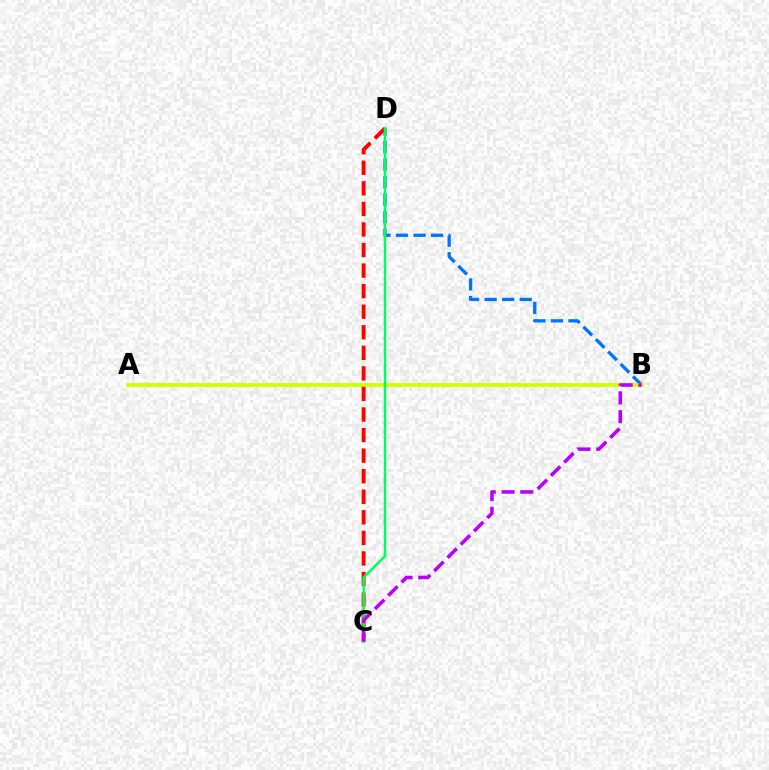{('B', 'D'): [{'color': '#0074ff', 'line_style': 'dashed', 'thickness': 2.38}], ('A', 'B'): [{'color': '#d1ff00', 'line_style': 'solid', 'thickness': 2.76}], ('C', 'D'): [{'color': '#ff0000', 'line_style': 'dashed', 'thickness': 2.79}, {'color': '#00ff5c', 'line_style': 'solid', 'thickness': 1.79}], ('B', 'C'): [{'color': '#b900ff', 'line_style': 'dashed', 'thickness': 2.55}]}